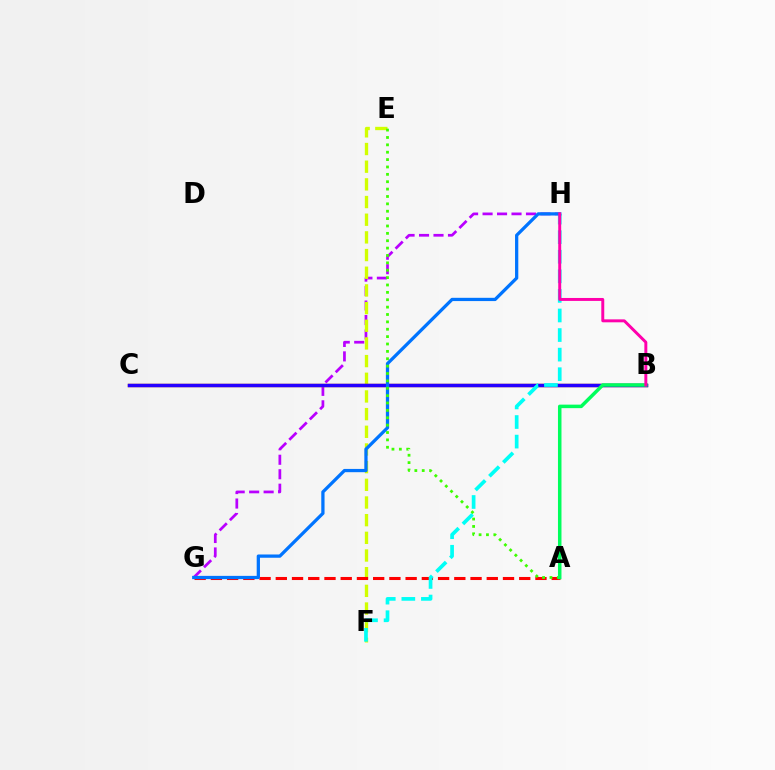{('G', 'H'): [{'color': '#b900ff', 'line_style': 'dashed', 'thickness': 1.97}, {'color': '#0074ff', 'line_style': 'solid', 'thickness': 2.35}], ('E', 'F'): [{'color': '#d1ff00', 'line_style': 'dashed', 'thickness': 2.4}], ('B', 'C'): [{'color': '#ff9400', 'line_style': 'solid', 'thickness': 2.48}, {'color': '#2500ff', 'line_style': 'solid', 'thickness': 2.52}], ('A', 'G'): [{'color': '#ff0000', 'line_style': 'dashed', 'thickness': 2.2}], ('F', 'H'): [{'color': '#00fff6', 'line_style': 'dashed', 'thickness': 2.66}], ('A', 'E'): [{'color': '#3dff00', 'line_style': 'dotted', 'thickness': 2.0}], ('A', 'B'): [{'color': '#00ff5c', 'line_style': 'solid', 'thickness': 2.53}], ('B', 'H'): [{'color': '#ff00ac', 'line_style': 'solid', 'thickness': 2.12}]}